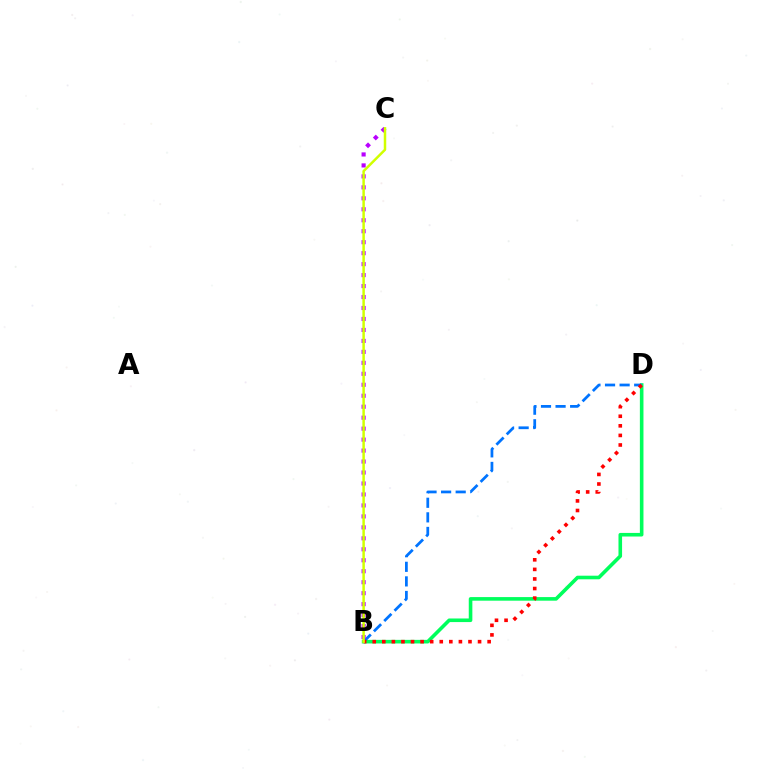{('B', 'D'): [{'color': '#00ff5c', 'line_style': 'solid', 'thickness': 2.59}, {'color': '#0074ff', 'line_style': 'dashed', 'thickness': 1.98}, {'color': '#ff0000', 'line_style': 'dotted', 'thickness': 2.6}], ('B', 'C'): [{'color': '#b900ff', 'line_style': 'dotted', 'thickness': 2.98}, {'color': '#d1ff00', 'line_style': 'solid', 'thickness': 1.79}]}